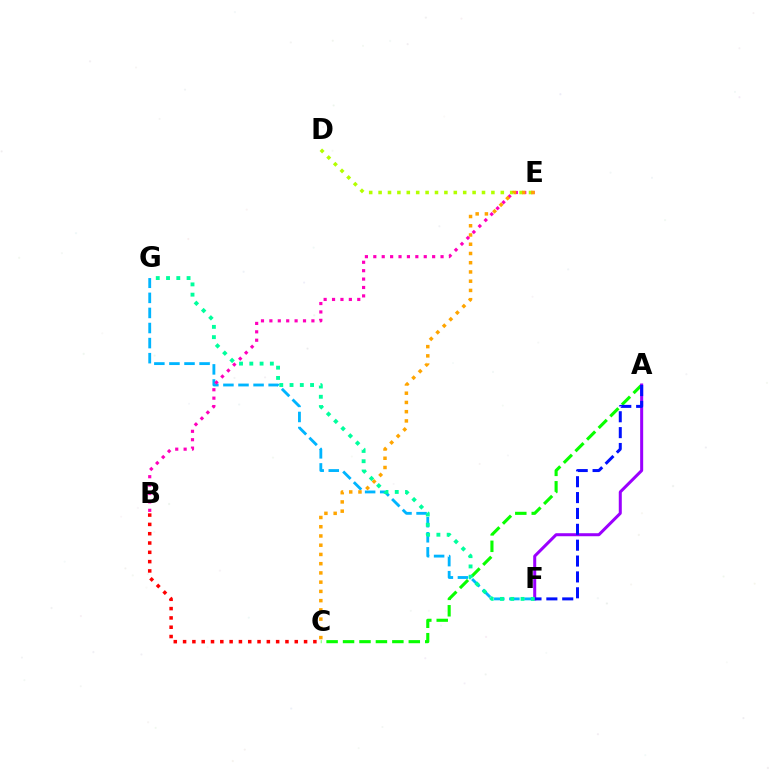{('D', 'E'): [{'color': '#b3ff00', 'line_style': 'dotted', 'thickness': 2.55}], ('F', 'G'): [{'color': '#00b5ff', 'line_style': 'dashed', 'thickness': 2.05}, {'color': '#00ff9d', 'line_style': 'dotted', 'thickness': 2.79}], ('B', 'E'): [{'color': '#ff00bd', 'line_style': 'dotted', 'thickness': 2.28}], ('C', 'E'): [{'color': '#ffa500', 'line_style': 'dotted', 'thickness': 2.51}], ('A', 'C'): [{'color': '#08ff00', 'line_style': 'dashed', 'thickness': 2.23}], ('A', 'F'): [{'color': '#9b00ff', 'line_style': 'solid', 'thickness': 2.17}, {'color': '#0010ff', 'line_style': 'dashed', 'thickness': 2.16}], ('B', 'C'): [{'color': '#ff0000', 'line_style': 'dotted', 'thickness': 2.53}]}